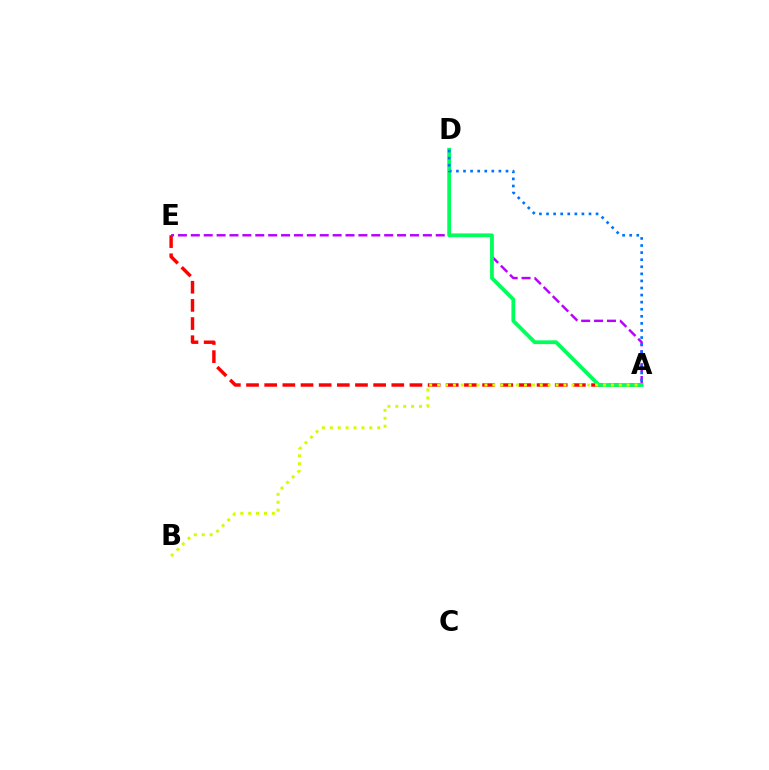{('A', 'E'): [{'color': '#ff0000', 'line_style': 'dashed', 'thickness': 2.47}, {'color': '#b900ff', 'line_style': 'dashed', 'thickness': 1.75}], ('A', 'D'): [{'color': '#00ff5c', 'line_style': 'solid', 'thickness': 2.72}, {'color': '#0074ff', 'line_style': 'dotted', 'thickness': 1.92}], ('A', 'B'): [{'color': '#d1ff00', 'line_style': 'dotted', 'thickness': 2.15}]}